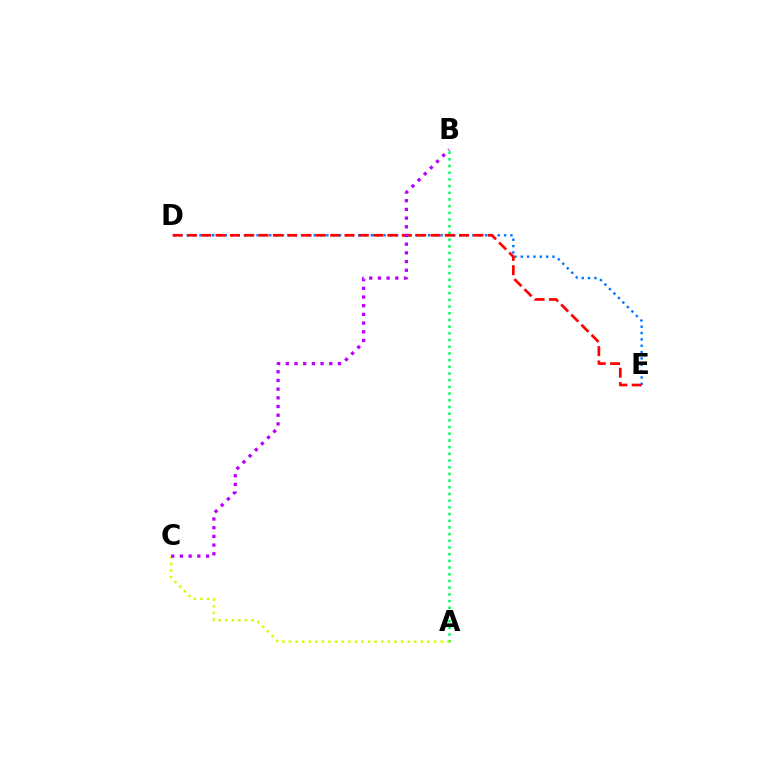{('A', 'B'): [{'color': '#00ff5c', 'line_style': 'dotted', 'thickness': 1.82}], ('D', 'E'): [{'color': '#0074ff', 'line_style': 'dotted', 'thickness': 1.72}, {'color': '#ff0000', 'line_style': 'dashed', 'thickness': 1.95}], ('A', 'C'): [{'color': '#d1ff00', 'line_style': 'dotted', 'thickness': 1.79}], ('B', 'C'): [{'color': '#b900ff', 'line_style': 'dotted', 'thickness': 2.36}]}